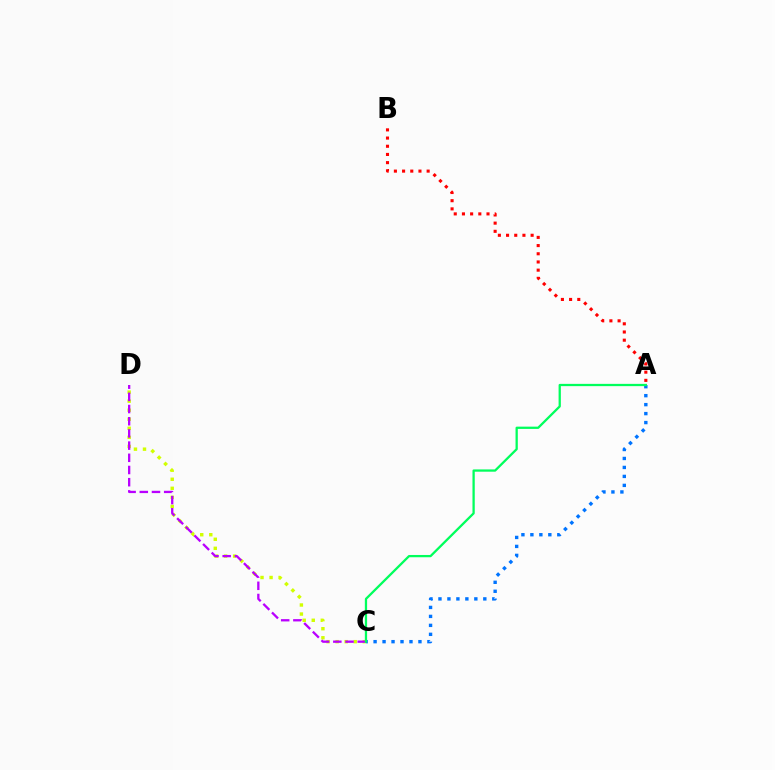{('C', 'D'): [{'color': '#d1ff00', 'line_style': 'dotted', 'thickness': 2.46}, {'color': '#b900ff', 'line_style': 'dashed', 'thickness': 1.66}], ('A', 'C'): [{'color': '#0074ff', 'line_style': 'dotted', 'thickness': 2.44}, {'color': '#00ff5c', 'line_style': 'solid', 'thickness': 1.64}], ('A', 'B'): [{'color': '#ff0000', 'line_style': 'dotted', 'thickness': 2.22}]}